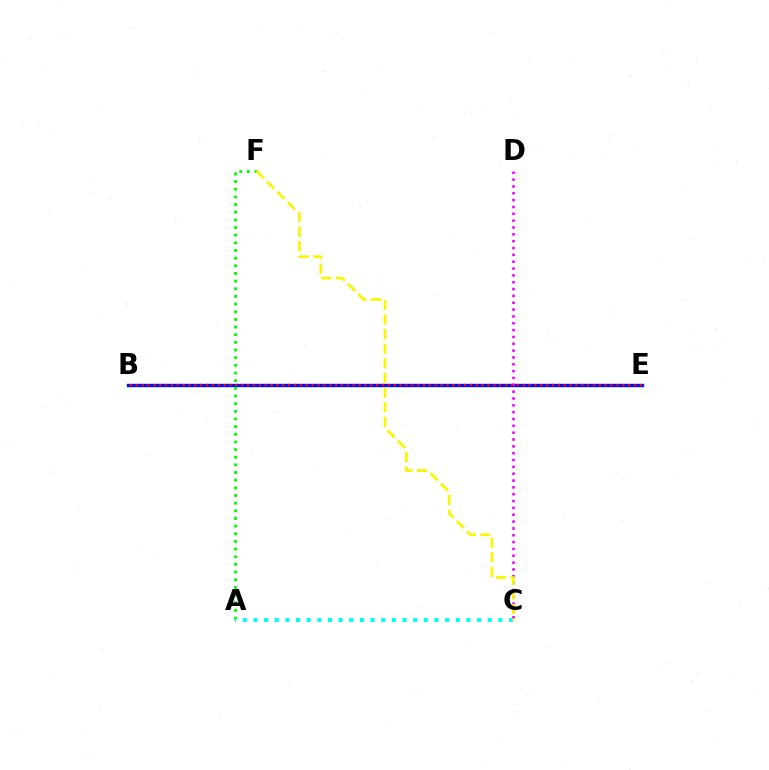{('A', 'C'): [{'color': '#00fff6', 'line_style': 'dotted', 'thickness': 2.89}], ('B', 'E'): [{'color': '#0010ff', 'line_style': 'solid', 'thickness': 2.42}, {'color': '#ff0000', 'line_style': 'dotted', 'thickness': 1.59}], ('A', 'F'): [{'color': '#08ff00', 'line_style': 'dotted', 'thickness': 2.08}], ('C', 'D'): [{'color': '#ee00ff', 'line_style': 'dotted', 'thickness': 1.86}], ('C', 'F'): [{'color': '#fcf500', 'line_style': 'dashed', 'thickness': 1.99}]}